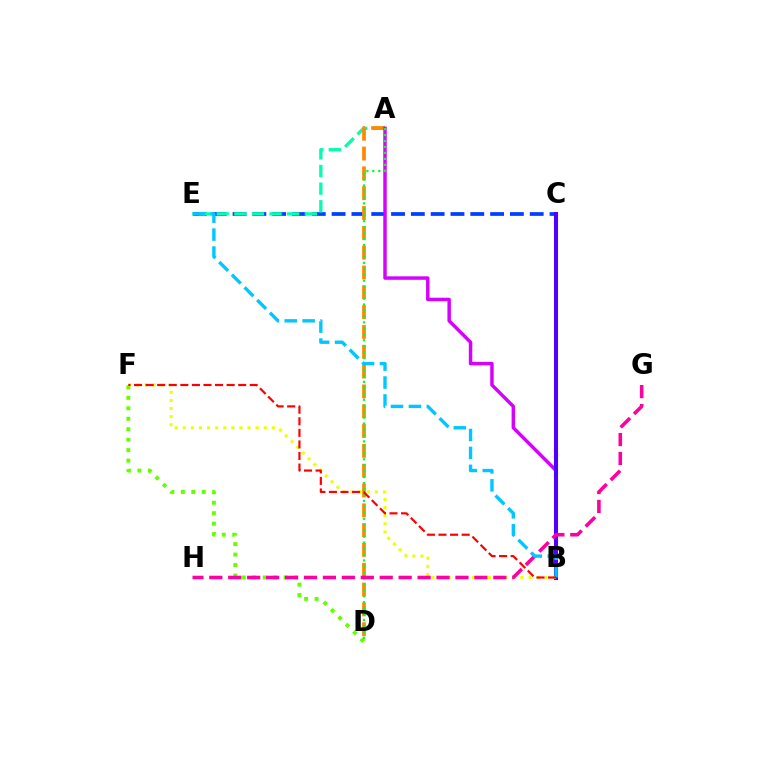{('C', 'E'): [{'color': '#003fff', 'line_style': 'dashed', 'thickness': 2.69}], ('A', 'E'): [{'color': '#00ffaf', 'line_style': 'dashed', 'thickness': 2.4}], ('A', 'D'): [{'color': '#ff8800', 'line_style': 'dashed', 'thickness': 2.69}, {'color': '#00ff27', 'line_style': 'dotted', 'thickness': 1.62}], ('D', 'F'): [{'color': '#66ff00', 'line_style': 'dotted', 'thickness': 2.84}], ('A', 'B'): [{'color': '#d600ff', 'line_style': 'solid', 'thickness': 2.49}], ('B', 'C'): [{'color': '#4f00ff', 'line_style': 'solid', 'thickness': 2.93}], ('B', 'F'): [{'color': '#eeff00', 'line_style': 'dotted', 'thickness': 2.2}, {'color': '#ff0000', 'line_style': 'dashed', 'thickness': 1.57}], ('G', 'H'): [{'color': '#ff00a0', 'line_style': 'dashed', 'thickness': 2.57}], ('B', 'E'): [{'color': '#00c7ff', 'line_style': 'dashed', 'thickness': 2.44}]}